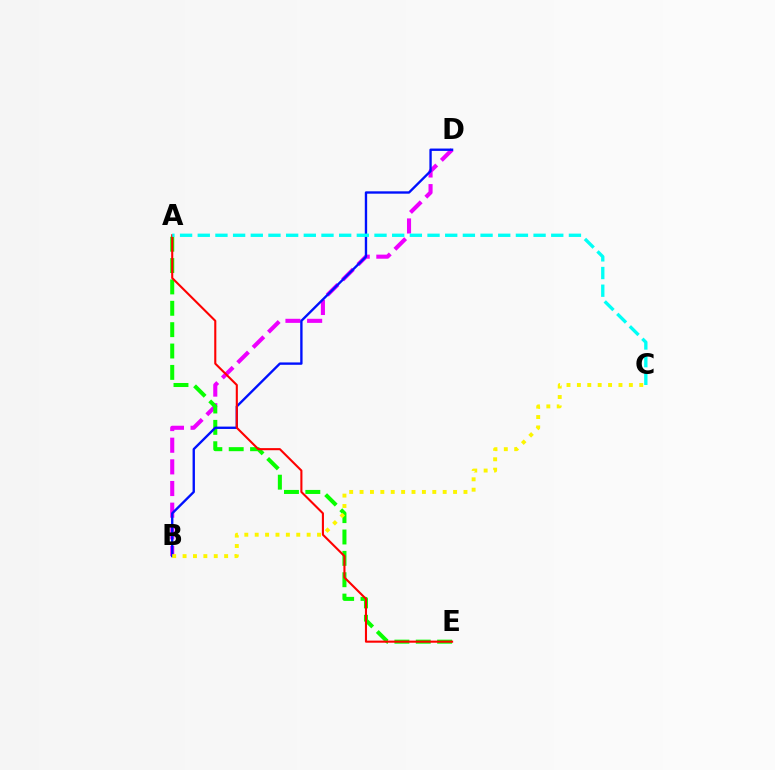{('B', 'D'): [{'color': '#ee00ff', 'line_style': 'dashed', 'thickness': 2.94}, {'color': '#0010ff', 'line_style': 'solid', 'thickness': 1.7}], ('A', 'E'): [{'color': '#08ff00', 'line_style': 'dashed', 'thickness': 2.9}, {'color': '#ff0000', 'line_style': 'solid', 'thickness': 1.51}], ('B', 'C'): [{'color': '#fcf500', 'line_style': 'dotted', 'thickness': 2.82}], ('A', 'C'): [{'color': '#00fff6', 'line_style': 'dashed', 'thickness': 2.4}]}